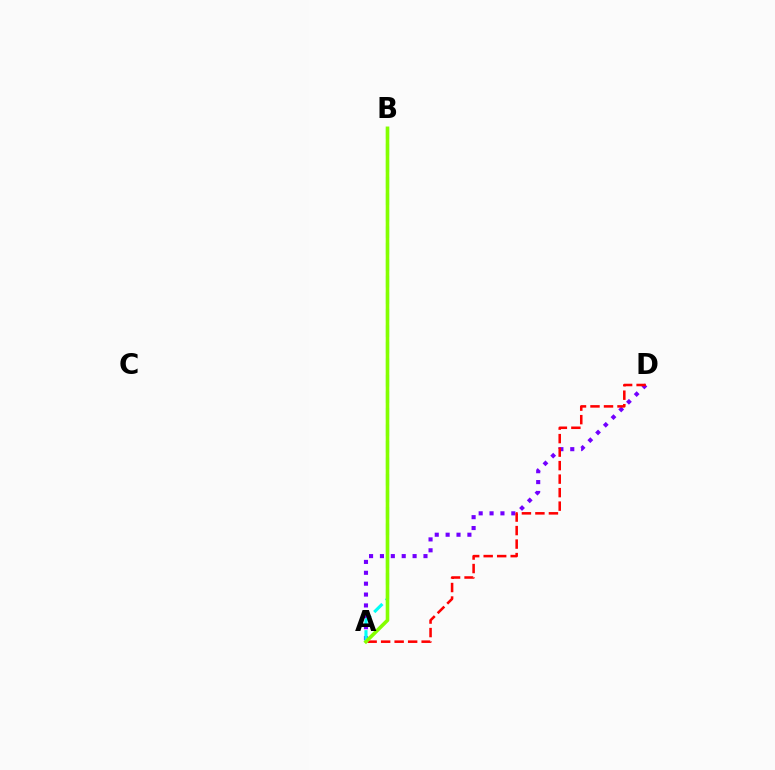{('A', 'D'): [{'color': '#7200ff', 'line_style': 'dotted', 'thickness': 2.96}, {'color': '#ff0000', 'line_style': 'dashed', 'thickness': 1.83}], ('A', 'B'): [{'color': '#00fff6', 'line_style': 'dashed', 'thickness': 2.24}, {'color': '#84ff00', 'line_style': 'solid', 'thickness': 2.6}]}